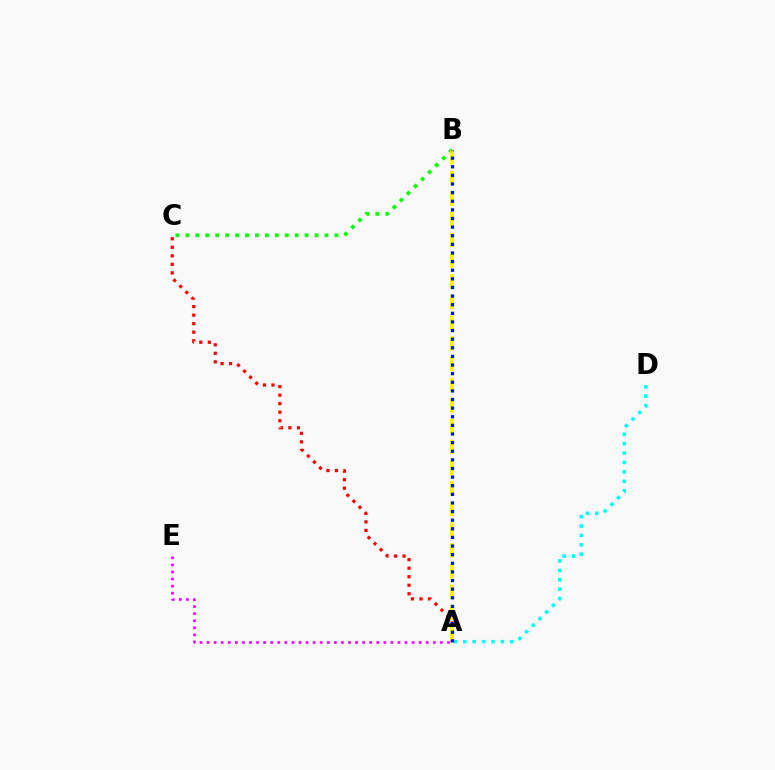{('B', 'C'): [{'color': '#08ff00', 'line_style': 'dotted', 'thickness': 2.7}], ('A', 'E'): [{'color': '#ee00ff', 'line_style': 'dotted', 'thickness': 1.92}], ('A', 'C'): [{'color': '#ff0000', 'line_style': 'dotted', 'thickness': 2.32}], ('A', 'B'): [{'color': '#fcf500', 'line_style': 'dashed', 'thickness': 2.81}, {'color': '#0010ff', 'line_style': 'dotted', 'thickness': 2.34}], ('A', 'D'): [{'color': '#00fff6', 'line_style': 'dotted', 'thickness': 2.56}]}